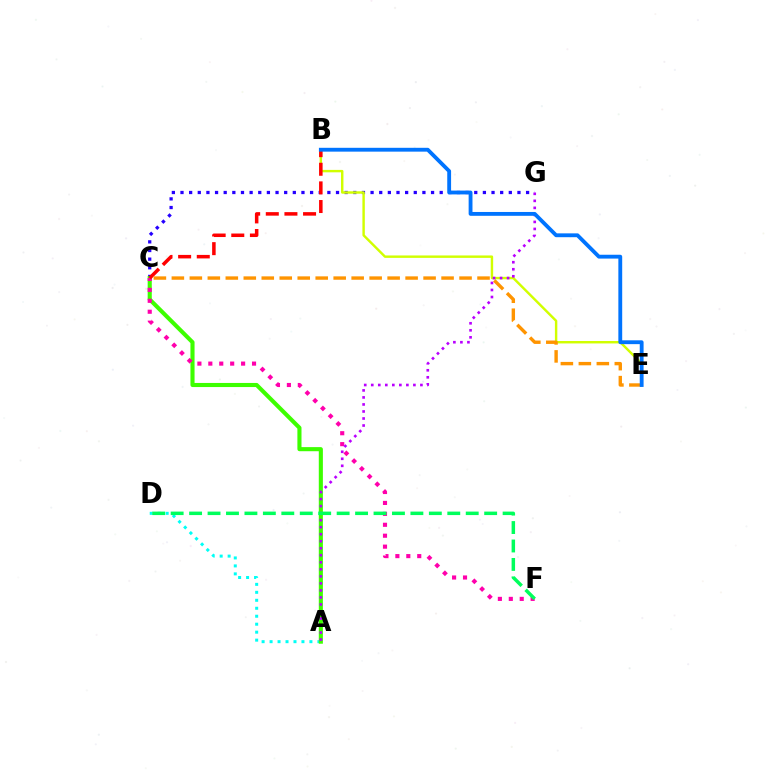{('C', 'G'): [{'color': '#2500ff', 'line_style': 'dotted', 'thickness': 2.35}], ('B', 'E'): [{'color': '#d1ff00', 'line_style': 'solid', 'thickness': 1.75}, {'color': '#0074ff', 'line_style': 'solid', 'thickness': 2.76}], ('A', 'D'): [{'color': '#00fff6', 'line_style': 'dotted', 'thickness': 2.17}], ('A', 'C'): [{'color': '#3dff00', 'line_style': 'solid', 'thickness': 2.95}], ('C', 'F'): [{'color': '#ff00ac', 'line_style': 'dotted', 'thickness': 2.97}], ('B', 'C'): [{'color': '#ff0000', 'line_style': 'dashed', 'thickness': 2.53}], ('C', 'E'): [{'color': '#ff9400', 'line_style': 'dashed', 'thickness': 2.44}], ('A', 'G'): [{'color': '#b900ff', 'line_style': 'dotted', 'thickness': 1.91}], ('D', 'F'): [{'color': '#00ff5c', 'line_style': 'dashed', 'thickness': 2.51}]}